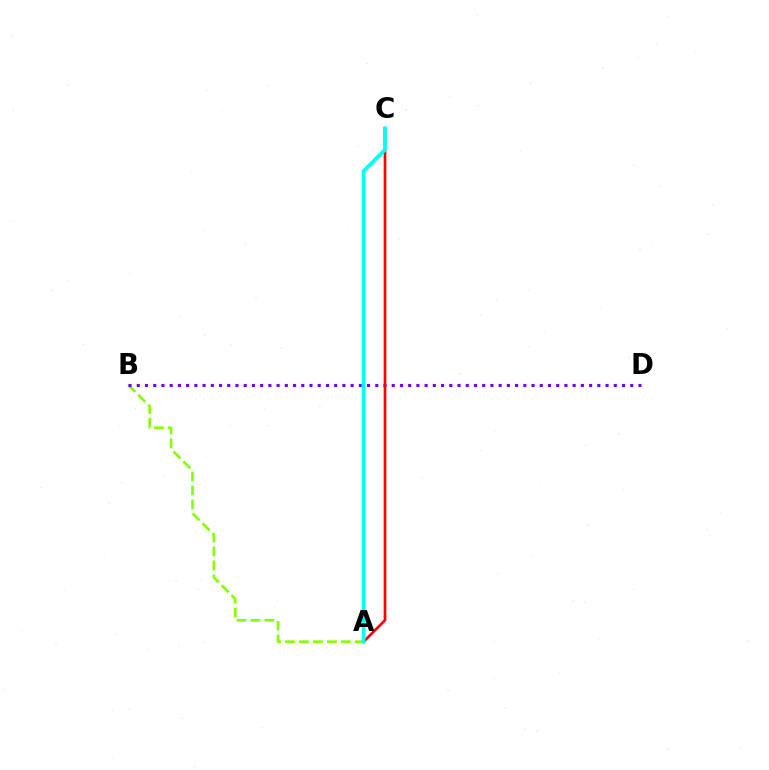{('A', 'B'): [{'color': '#84ff00', 'line_style': 'dashed', 'thickness': 1.9}], ('B', 'D'): [{'color': '#7200ff', 'line_style': 'dotted', 'thickness': 2.23}], ('A', 'C'): [{'color': '#ff0000', 'line_style': 'solid', 'thickness': 1.94}, {'color': '#00fff6', 'line_style': 'solid', 'thickness': 2.66}]}